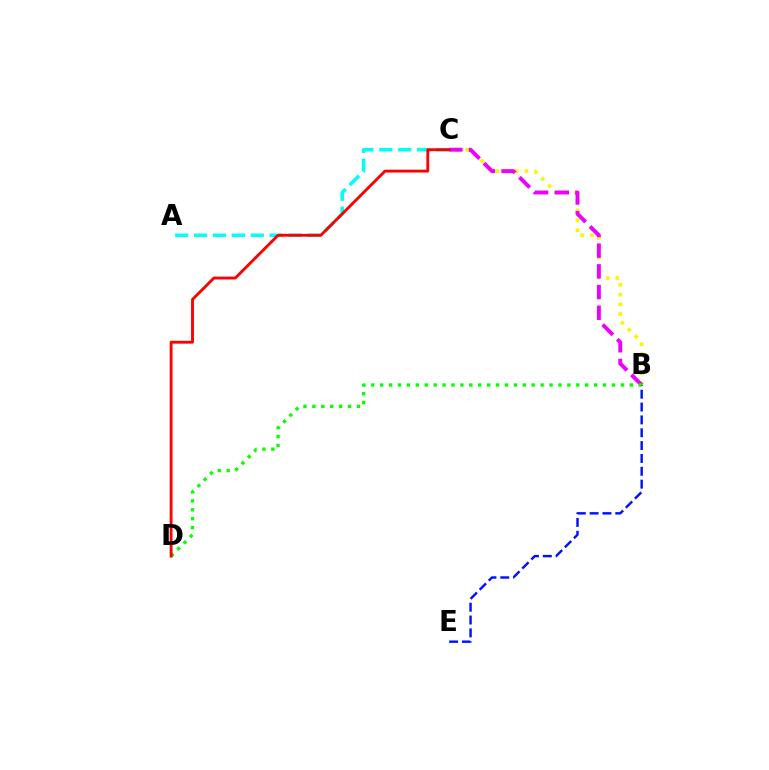{('B', 'E'): [{'color': '#0010ff', 'line_style': 'dashed', 'thickness': 1.74}], ('B', 'C'): [{'color': '#fcf500', 'line_style': 'dotted', 'thickness': 2.65}, {'color': '#ee00ff', 'line_style': 'dashed', 'thickness': 2.81}], ('A', 'C'): [{'color': '#00fff6', 'line_style': 'dashed', 'thickness': 2.57}], ('B', 'D'): [{'color': '#08ff00', 'line_style': 'dotted', 'thickness': 2.42}], ('C', 'D'): [{'color': '#ff0000', 'line_style': 'solid', 'thickness': 2.06}]}